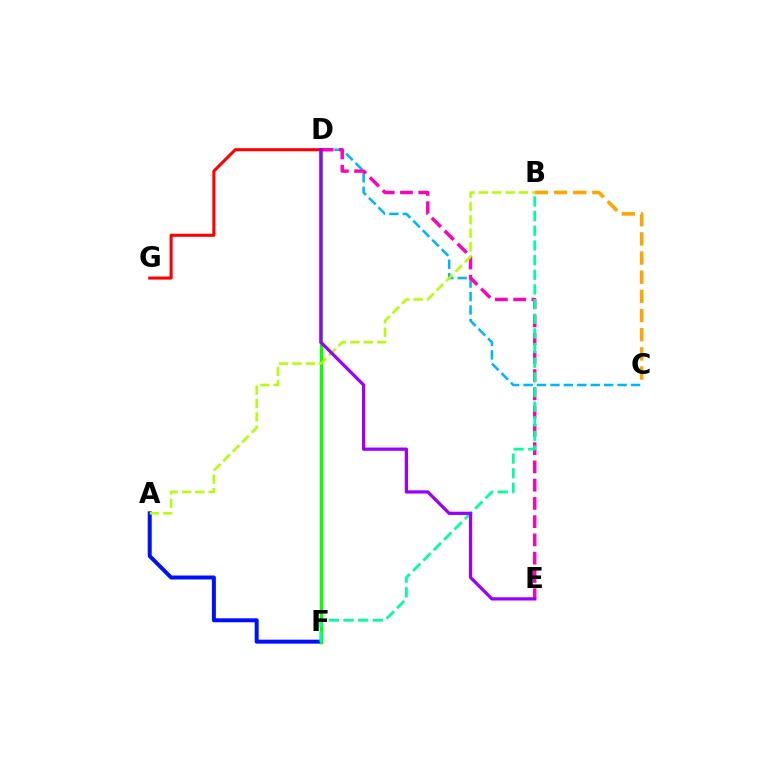{('A', 'F'): [{'color': '#0010ff', 'line_style': 'solid', 'thickness': 2.86}], ('C', 'D'): [{'color': '#00b5ff', 'line_style': 'dashed', 'thickness': 1.82}], ('D', 'F'): [{'color': '#08ff00', 'line_style': 'solid', 'thickness': 2.44}], ('D', 'E'): [{'color': '#ff00bd', 'line_style': 'dashed', 'thickness': 2.48}, {'color': '#9b00ff', 'line_style': 'solid', 'thickness': 2.34}], ('B', 'C'): [{'color': '#ffa500', 'line_style': 'dashed', 'thickness': 2.6}], ('B', 'F'): [{'color': '#00ff9d', 'line_style': 'dashed', 'thickness': 1.99}], ('D', 'G'): [{'color': '#ff0000', 'line_style': 'solid', 'thickness': 2.22}], ('A', 'B'): [{'color': '#b3ff00', 'line_style': 'dashed', 'thickness': 1.82}]}